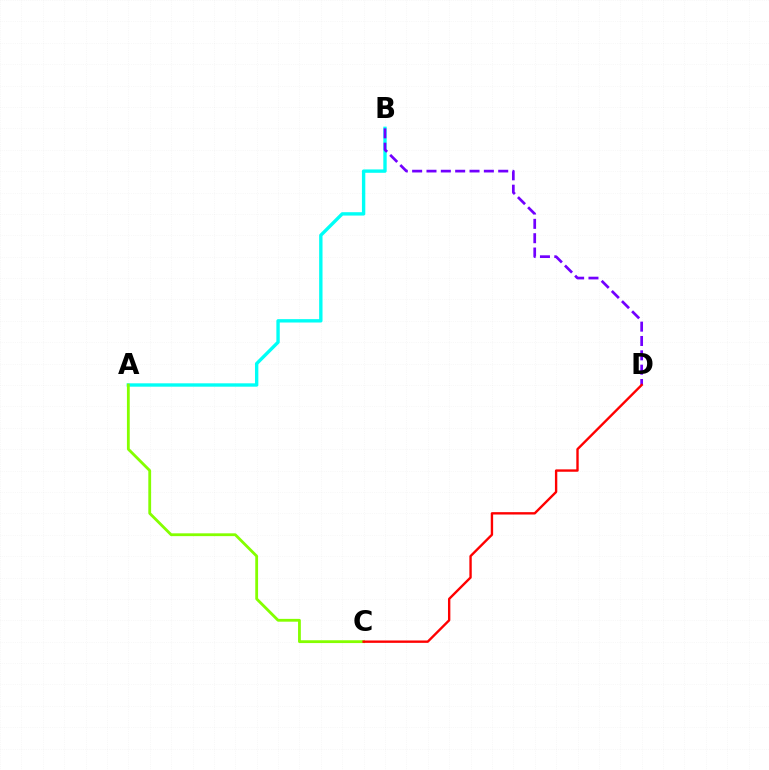{('A', 'B'): [{'color': '#00fff6', 'line_style': 'solid', 'thickness': 2.43}], ('B', 'D'): [{'color': '#7200ff', 'line_style': 'dashed', 'thickness': 1.95}], ('A', 'C'): [{'color': '#84ff00', 'line_style': 'solid', 'thickness': 2.02}], ('C', 'D'): [{'color': '#ff0000', 'line_style': 'solid', 'thickness': 1.71}]}